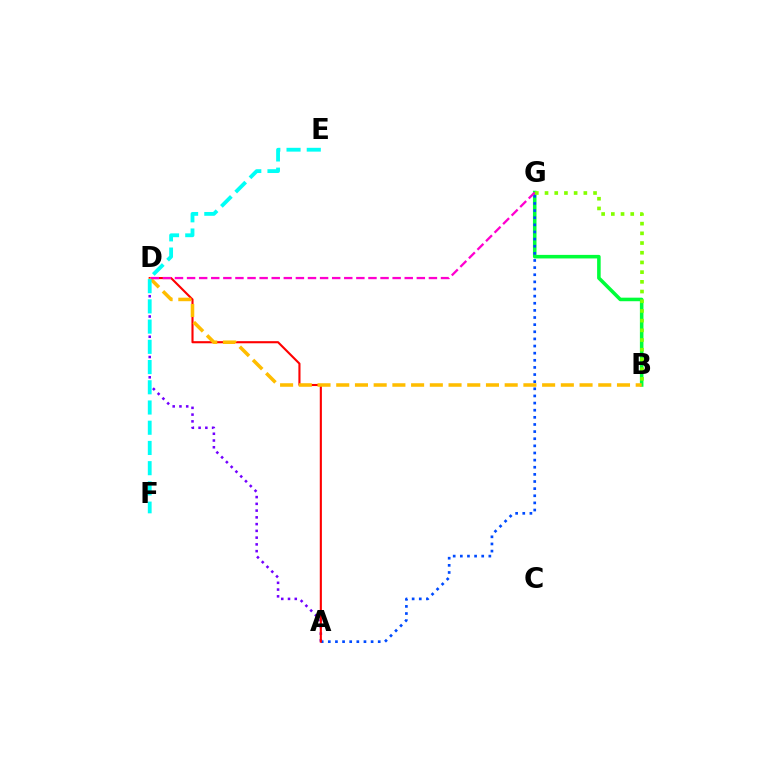{('A', 'D'): [{'color': '#7200ff', 'line_style': 'dotted', 'thickness': 1.84}, {'color': '#ff0000', 'line_style': 'solid', 'thickness': 1.52}], ('B', 'G'): [{'color': '#00ff39', 'line_style': 'solid', 'thickness': 2.56}, {'color': '#84ff00', 'line_style': 'dotted', 'thickness': 2.64}], ('A', 'G'): [{'color': '#004bff', 'line_style': 'dotted', 'thickness': 1.94}], ('B', 'D'): [{'color': '#ffbd00', 'line_style': 'dashed', 'thickness': 2.54}], ('D', 'G'): [{'color': '#ff00cf', 'line_style': 'dashed', 'thickness': 1.64}], ('E', 'F'): [{'color': '#00fff6', 'line_style': 'dashed', 'thickness': 2.75}]}